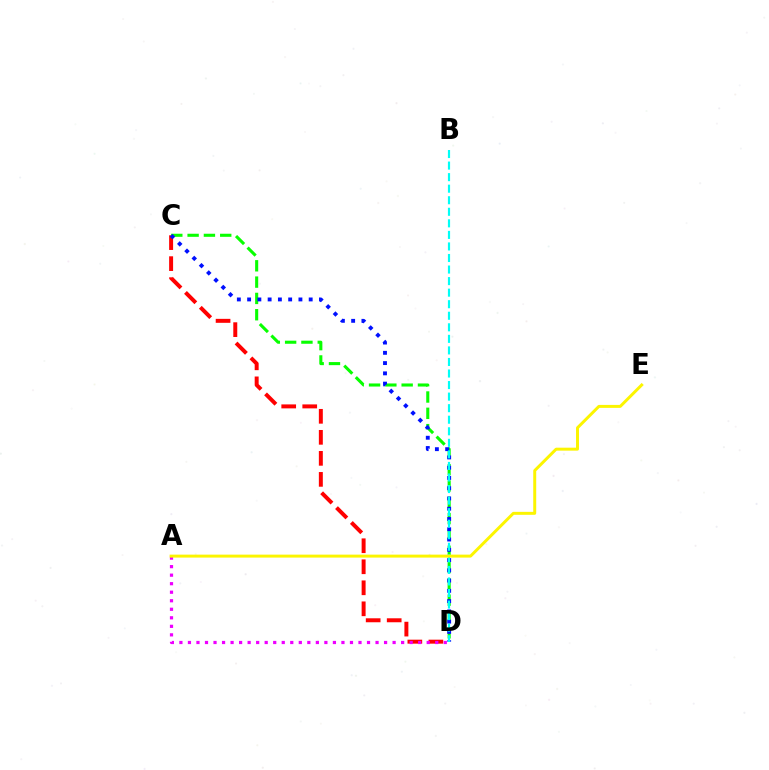{('C', 'D'): [{'color': '#ff0000', 'line_style': 'dashed', 'thickness': 2.86}, {'color': '#08ff00', 'line_style': 'dashed', 'thickness': 2.22}, {'color': '#0010ff', 'line_style': 'dotted', 'thickness': 2.79}], ('A', 'D'): [{'color': '#ee00ff', 'line_style': 'dotted', 'thickness': 2.32}], ('B', 'D'): [{'color': '#00fff6', 'line_style': 'dashed', 'thickness': 1.57}], ('A', 'E'): [{'color': '#fcf500', 'line_style': 'solid', 'thickness': 2.14}]}